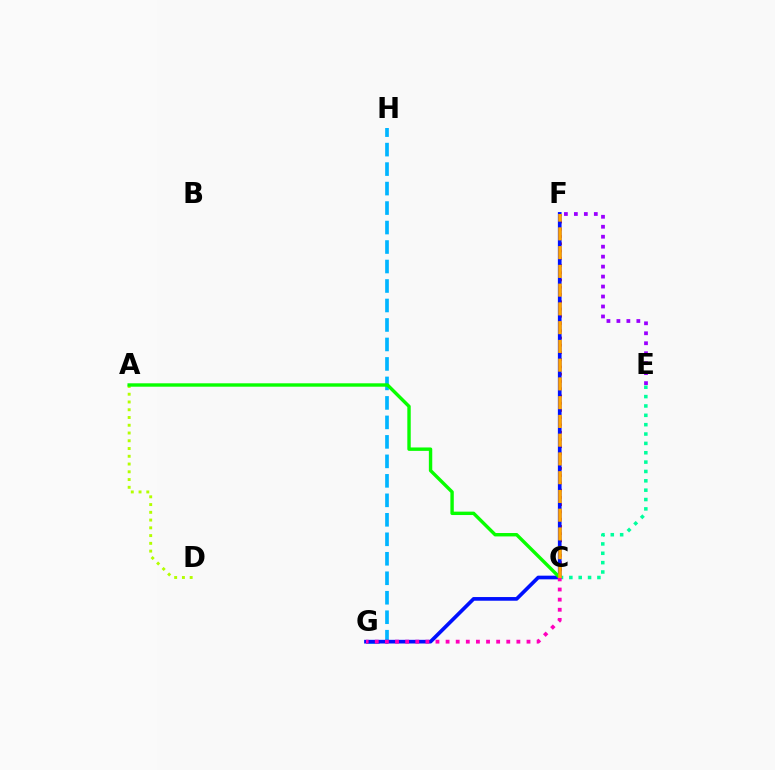{('C', 'F'): [{'color': '#ff0000', 'line_style': 'dotted', 'thickness': 1.97}, {'color': '#ffa500', 'line_style': 'dashed', 'thickness': 2.55}], ('C', 'E'): [{'color': '#00ff9d', 'line_style': 'dotted', 'thickness': 2.54}], ('G', 'H'): [{'color': '#00b5ff', 'line_style': 'dashed', 'thickness': 2.65}], ('E', 'F'): [{'color': '#9b00ff', 'line_style': 'dotted', 'thickness': 2.71}], ('F', 'G'): [{'color': '#0010ff', 'line_style': 'solid', 'thickness': 2.65}], ('A', 'D'): [{'color': '#b3ff00', 'line_style': 'dotted', 'thickness': 2.11}], ('A', 'C'): [{'color': '#08ff00', 'line_style': 'solid', 'thickness': 2.45}], ('C', 'G'): [{'color': '#ff00bd', 'line_style': 'dotted', 'thickness': 2.75}]}